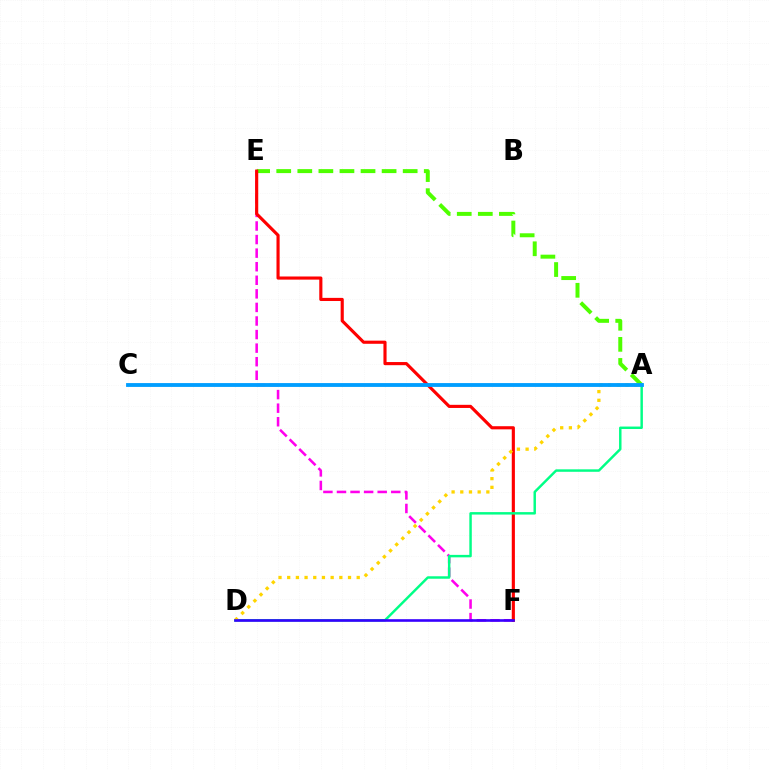{('A', 'E'): [{'color': '#4fff00', 'line_style': 'dashed', 'thickness': 2.86}], ('E', 'F'): [{'color': '#ff00ed', 'line_style': 'dashed', 'thickness': 1.84}, {'color': '#ff0000', 'line_style': 'solid', 'thickness': 2.26}], ('A', 'D'): [{'color': '#00ff86', 'line_style': 'solid', 'thickness': 1.77}, {'color': '#ffd500', 'line_style': 'dotted', 'thickness': 2.36}], ('A', 'C'): [{'color': '#009eff', 'line_style': 'solid', 'thickness': 2.76}], ('D', 'F'): [{'color': '#3700ff', 'line_style': 'solid', 'thickness': 1.89}]}